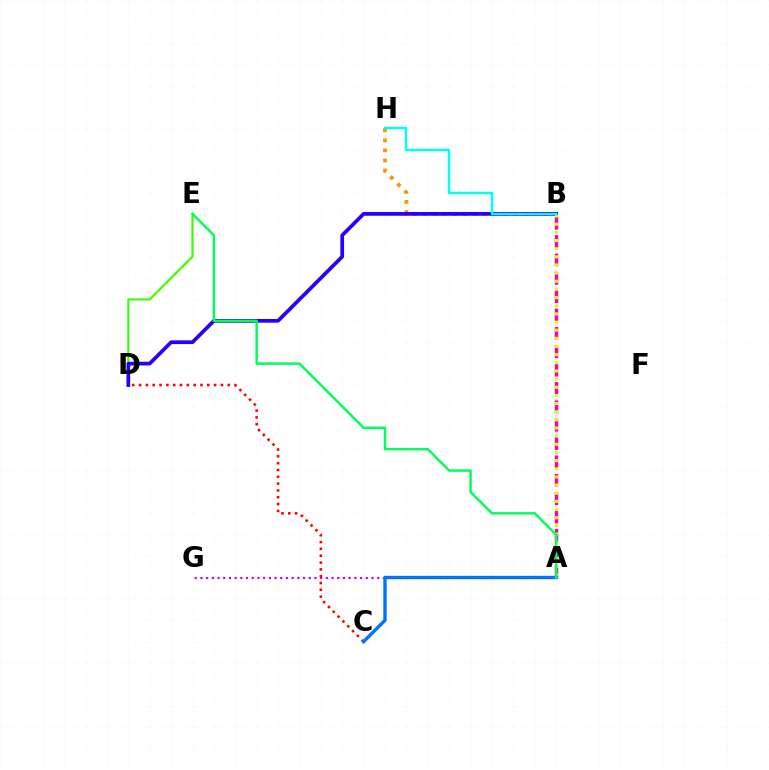{('B', 'H'): [{'color': '#ff9400', 'line_style': 'dotted', 'thickness': 2.74}, {'color': '#00fff6', 'line_style': 'solid', 'thickness': 1.76}], ('D', 'E'): [{'color': '#3dff00', 'line_style': 'solid', 'thickness': 1.55}], ('A', 'B'): [{'color': '#ff00ac', 'line_style': 'dashed', 'thickness': 2.49}, {'color': '#d1ff00', 'line_style': 'dotted', 'thickness': 2.22}], ('B', 'D'): [{'color': '#2500ff', 'line_style': 'solid', 'thickness': 2.67}], ('A', 'G'): [{'color': '#b900ff', 'line_style': 'dotted', 'thickness': 1.55}], ('C', 'D'): [{'color': '#ff0000', 'line_style': 'dotted', 'thickness': 1.85}], ('A', 'C'): [{'color': '#0074ff', 'line_style': 'solid', 'thickness': 2.43}], ('A', 'E'): [{'color': '#00ff5c', 'line_style': 'solid', 'thickness': 1.78}]}